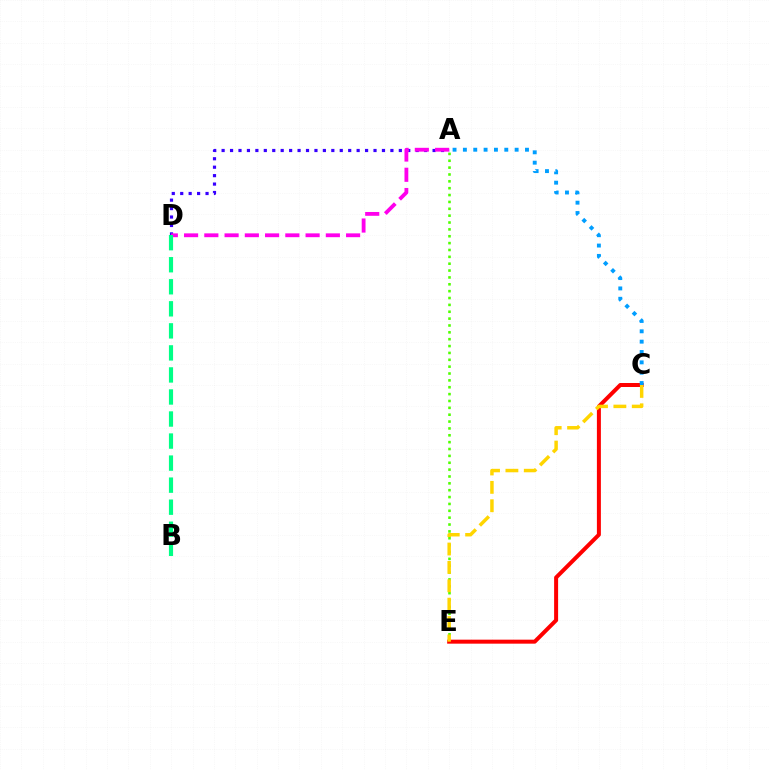{('A', 'D'): [{'color': '#3700ff', 'line_style': 'dotted', 'thickness': 2.29}, {'color': '#ff00ed', 'line_style': 'dashed', 'thickness': 2.75}], ('A', 'E'): [{'color': '#4fff00', 'line_style': 'dotted', 'thickness': 1.86}], ('C', 'E'): [{'color': '#ff0000', 'line_style': 'solid', 'thickness': 2.88}, {'color': '#ffd500', 'line_style': 'dashed', 'thickness': 2.5}], ('B', 'D'): [{'color': '#00ff86', 'line_style': 'dashed', 'thickness': 2.99}], ('A', 'C'): [{'color': '#009eff', 'line_style': 'dotted', 'thickness': 2.81}]}